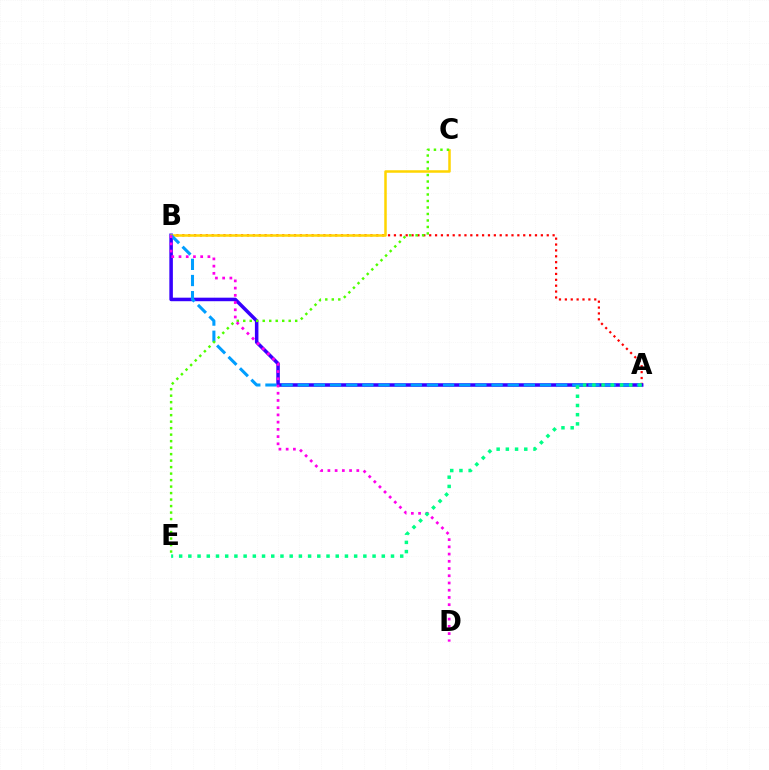{('A', 'B'): [{'color': '#ff0000', 'line_style': 'dotted', 'thickness': 1.6}, {'color': '#3700ff', 'line_style': 'solid', 'thickness': 2.54}, {'color': '#009eff', 'line_style': 'dashed', 'thickness': 2.19}], ('B', 'C'): [{'color': '#ffd500', 'line_style': 'solid', 'thickness': 1.81}], ('C', 'E'): [{'color': '#4fff00', 'line_style': 'dotted', 'thickness': 1.76}], ('B', 'D'): [{'color': '#ff00ed', 'line_style': 'dotted', 'thickness': 1.96}], ('A', 'E'): [{'color': '#00ff86', 'line_style': 'dotted', 'thickness': 2.5}]}